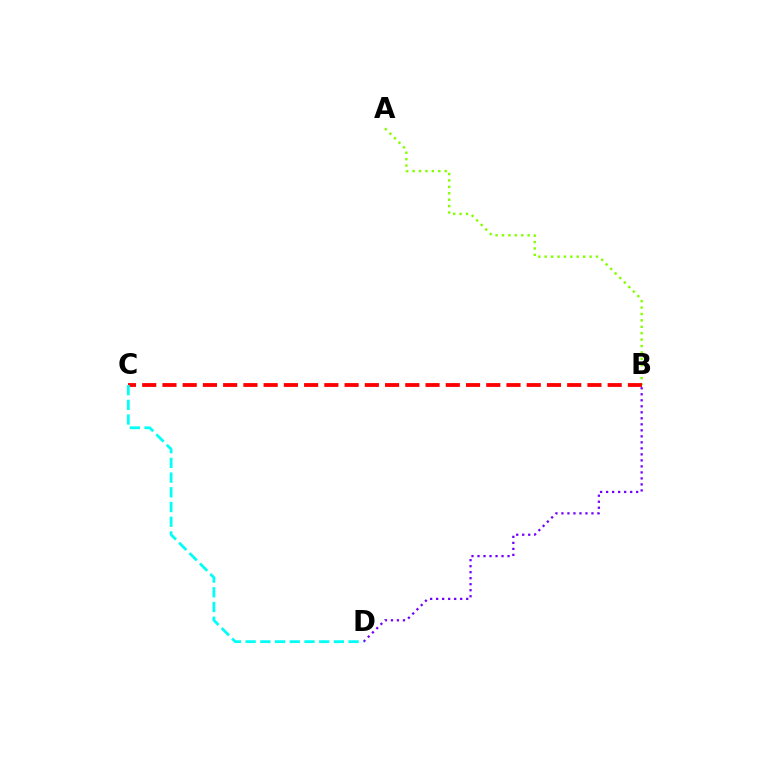{('A', 'B'): [{'color': '#84ff00', 'line_style': 'dotted', 'thickness': 1.74}], ('B', 'D'): [{'color': '#7200ff', 'line_style': 'dotted', 'thickness': 1.63}], ('B', 'C'): [{'color': '#ff0000', 'line_style': 'dashed', 'thickness': 2.75}], ('C', 'D'): [{'color': '#00fff6', 'line_style': 'dashed', 'thickness': 2.0}]}